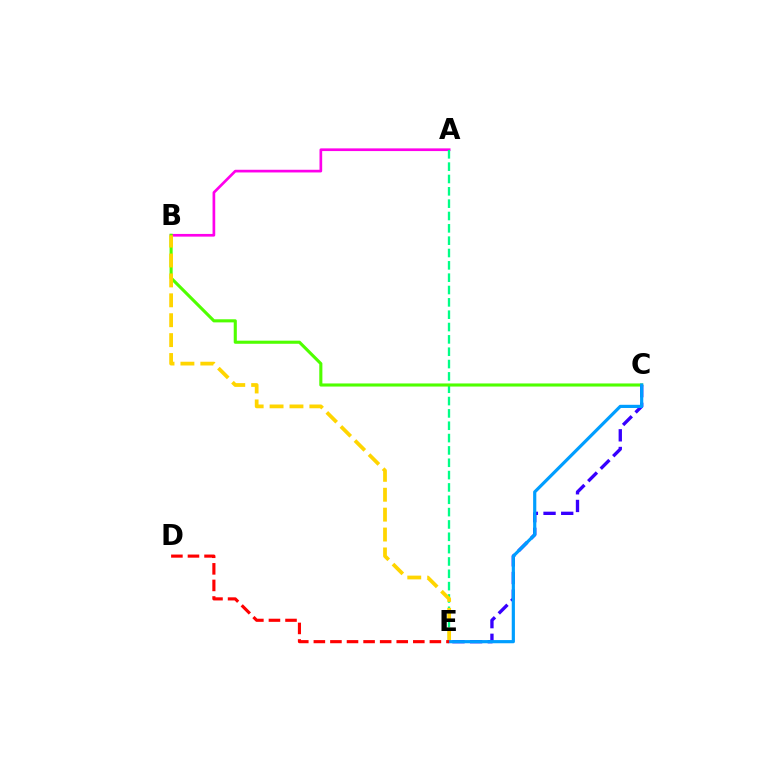{('A', 'B'): [{'color': '#ff00ed', 'line_style': 'solid', 'thickness': 1.93}], ('A', 'E'): [{'color': '#00ff86', 'line_style': 'dashed', 'thickness': 1.68}], ('B', 'C'): [{'color': '#4fff00', 'line_style': 'solid', 'thickness': 2.23}], ('C', 'E'): [{'color': '#3700ff', 'line_style': 'dashed', 'thickness': 2.4}, {'color': '#009eff', 'line_style': 'solid', 'thickness': 2.29}], ('B', 'E'): [{'color': '#ffd500', 'line_style': 'dashed', 'thickness': 2.7}], ('D', 'E'): [{'color': '#ff0000', 'line_style': 'dashed', 'thickness': 2.25}]}